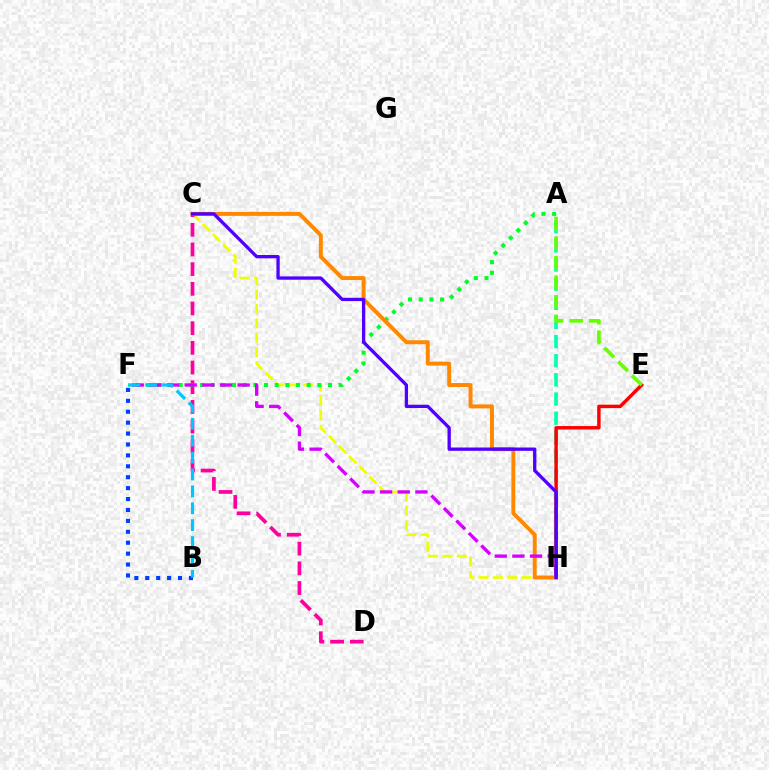{('C', 'H'): [{'color': '#eeff00', 'line_style': 'dashed', 'thickness': 1.95}, {'color': '#ff8800', 'line_style': 'solid', 'thickness': 2.84}, {'color': '#4f00ff', 'line_style': 'solid', 'thickness': 2.38}], ('C', 'D'): [{'color': '#ff00a0', 'line_style': 'dashed', 'thickness': 2.67}], ('A', 'H'): [{'color': '#00ffaf', 'line_style': 'dashed', 'thickness': 2.6}], ('B', 'F'): [{'color': '#003fff', 'line_style': 'dotted', 'thickness': 2.97}, {'color': '#00c7ff', 'line_style': 'dashed', 'thickness': 2.3}], ('E', 'H'): [{'color': '#ff0000', 'line_style': 'solid', 'thickness': 2.48}], ('A', 'E'): [{'color': '#66ff00', 'line_style': 'dashed', 'thickness': 2.66}], ('A', 'F'): [{'color': '#00ff27', 'line_style': 'dotted', 'thickness': 2.9}], ('F', 'H'): [{'color': '#d600ff', 'line_style': 'dashed', 'thickness': 2.4}]}